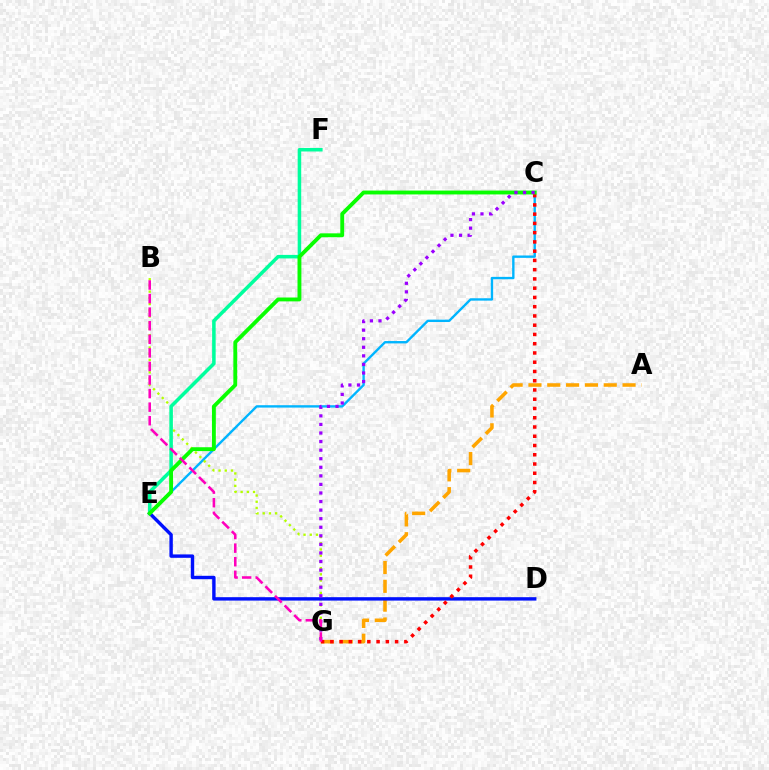{('A', 'G'): [{'color': '#ffa500', 'line_style': 'dashed', 'thickness': 2.56}], ('C', 'E'): [{'color': '#00b5ff', 'line_style': 'solid', 'thickness': 1.71}, {'color': '#08ff00', 'line_style': 'solid', 'thickness': 2.78}], ('B', 'G'): [{'color': '#b3ff00', 'line_style': 'dotted', 'thickness': 1.69}, {'color': '#ff00bd', 'line_style': 'dashed', 'thickness': 1.84}], ('E', 'F'): [{'color': '#00ff9d', 'line_style': 'solid', 'thickness': 2.54}], ('D', 'E'): [{'color': '#0010ff', 'line_style': 'solid', 'thickness': 2.45}], ('C', 'G'): [{'color': '#ff0000', 'line_style': 'dotted', 'thickness': 2.51}, {'color': '#9b00ff', 'line_style': 'dotted', 'thickness': 2.33}]}